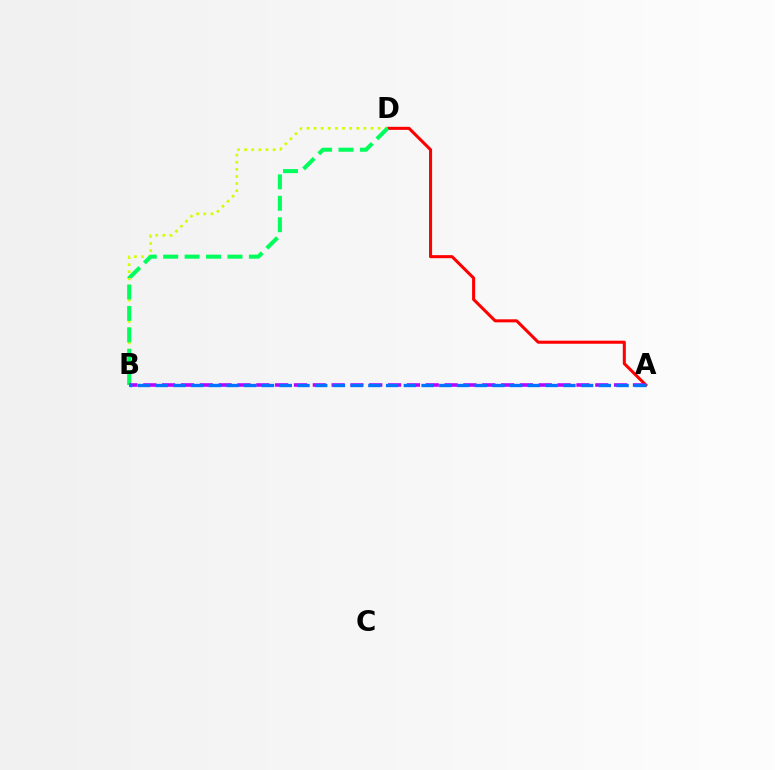{('A', 'D'): [{'color': '#ff0000', 'line_style': 'solid', 'thickness': 2.2}], ('B', 'D'): [{'color': '#d1ff00', 'line_style': 'dotted', 'thickness': 1.93}, {'color': '#00ff5c', 'line_style': 'dashed', 'thickness': 2.91}], ('A', 'B'): [{'color': '#b900ff', 'line_style': 'dashed', 'thickness': 2.56}, {'color': '#0074ff', 'line_style': 'dashed', 'thickness': 2.41}]}